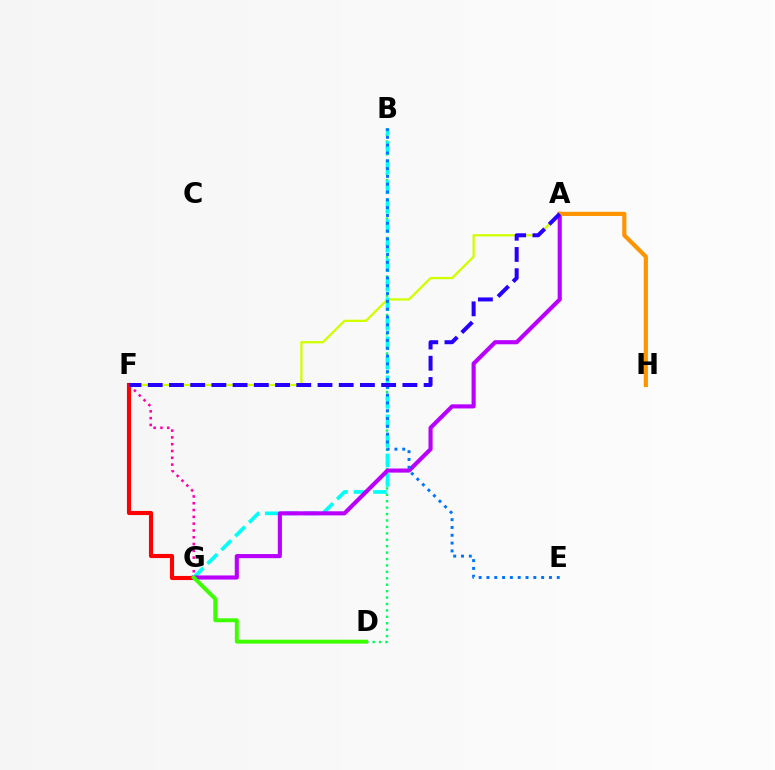{('B', 'D'): [{'color': '#00ff5c', 'line_style': 'dotted', 'thickness': 1.75}], ('A', 'F'): [{'color': '#d1ff00', 'line_style': 'solid', 'thickness': 1.65}, {'color': '#2500ff', 'line_style': 'dashed', 'thickness': 2.88}], ('F', 'G'): [{'color': '#ff0000', 'line_style': 'solid', 'thickness': 2.97}, {'color': '#ff00ac', 'line_style': 'dotted', 'thickness': 1.85}], ('B', 'G'): [{'color': '#00fff6', 'line_style': 'dashed', 'thickness': 2.65}], ('A', 'G'): [{'color': '#b900ff', 'line_style': 'solid', 'thickness': 2.96}], ('A', 'H'): [{'color': '#ff9400', 'line_style': 'solid', 'thickness': 2.99}], ('B', 'E'): [{'color': '#0074ff', 'line_style': 'dotted', 'thickness': 2.12}], ('D', 'G'): [{'color': '#3dff00', 'line_style': 'solid', 'thickness': 2.82}]}